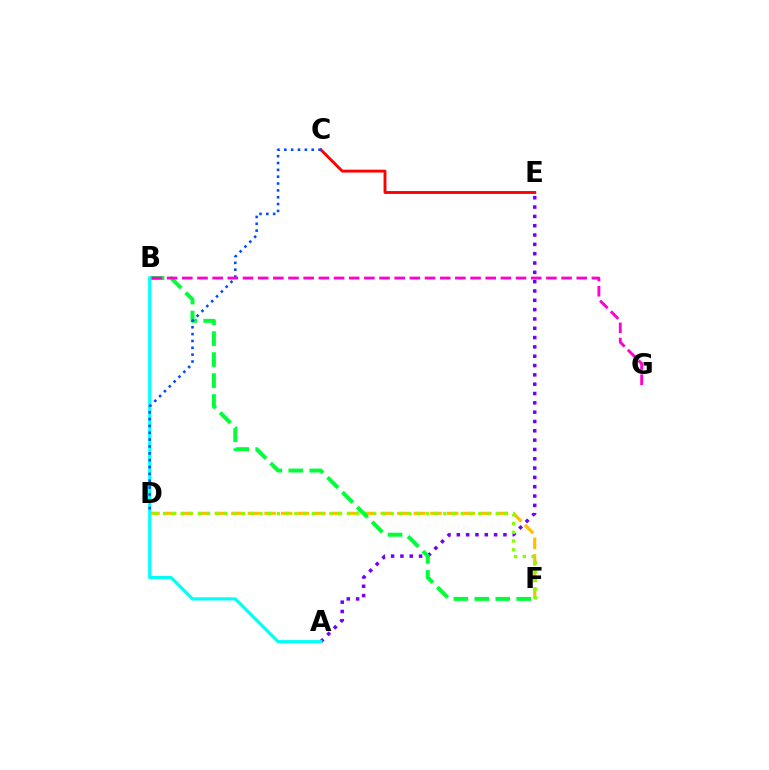{('A', 'E'): [{'color': '#7200ff', 'line_style': 'dotted', 'thickness': 2.53}], ('D', 'F'): [{'color': '#ffbd00', 'line_style': 'dashed', 'thickness': 2.25}, {'color': '#84ff00', 'line_style': 'dotted', 'thickness': 2.38}], ('C', 'E'): [{'color': '#ff0000', 'line_style': 'solid', 'thickness': 2.08}], ('B', 'F'): [{'color': '#00ff39', 'line_style': 'dashed', 'thickness': 2.85}], ('A', 'B'): [{'color': '#00fff6', 'line_style': 'solid', 'thickness': 2.27}], ('C', 'D'): [{'color': '#004bff', 'line_style': 'dotted', 'thickness': 1.86}], ('B', 'G'): [{'color': '#ff00cf', 'line_style': 'dashed', 'thickness': 2.06}]}